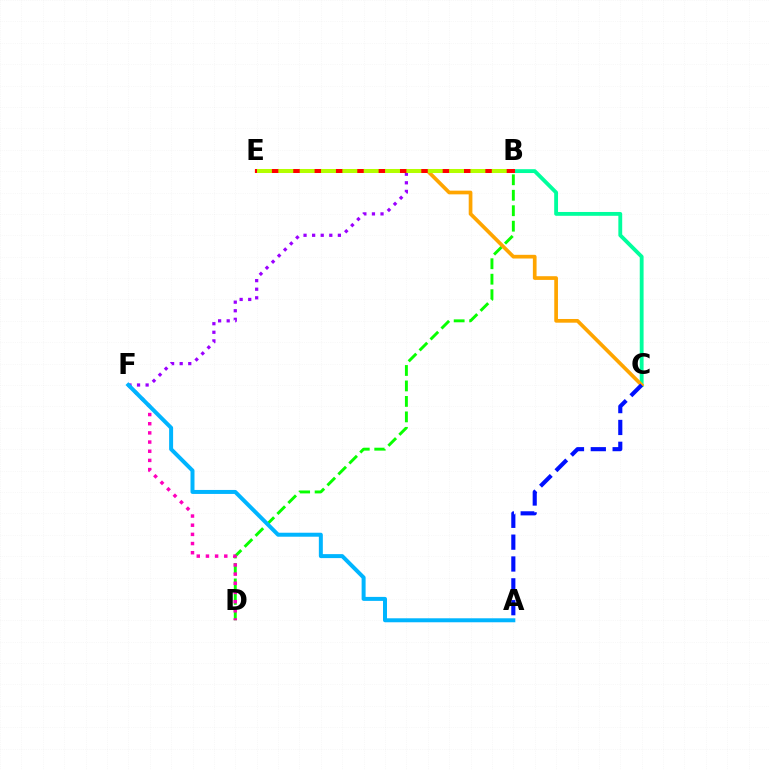{('B', 'F'): [{'color': '#9b00ff', 'line_style': 'dotted', 'thickness': 2.33}], ('B', 'C'): [{'color': '#00ff9d', 'line_style': 'solid', 'thickness': 2.77}], ('B', 'D'): [{'color': '#08ff00', 'line_style': 'dashed', 'thickness': 2.1}], ('C', 'E'): [{'color': '#ffa500', 'line_style': 'solid', 'thickness': 2.66}], ('D', 'F'): [{'color': '#ff00bd', 'line_style': 'dotted', 'thickness': 2.49}], ('B', 'E'): [{'color': '#ff0000', 'line_style': 'solid', 'thickness': 2.84}, {'color': '#b3ff00', 'line_style': 'dashed', 'thickness': 2.9}], ('A', 'C'): [{'color': '#0010ff', 'line_style': 'dashed', 'thickness': 2.97}], ('A', 'F'): [{'color': '#00b5ff', 'line_style': 'solid', 'thickness': 2.87}]}